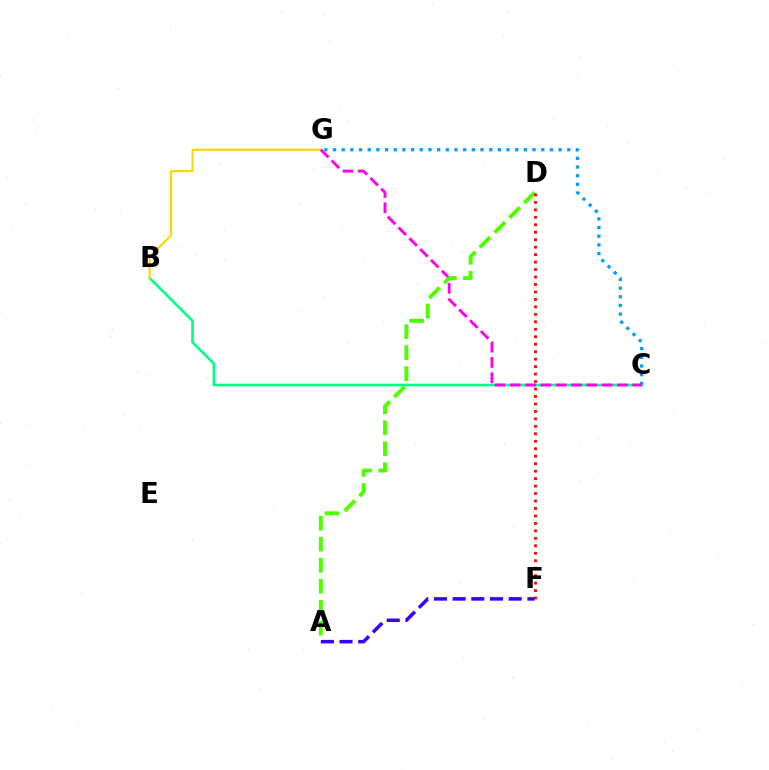{('B', 'C'): [{'color': '#00ff86', 'line_style': 'solid', 'thickness': 1.88}], ('C', 'G'): [{'color': '#009eff', 'line_style': 'dotted', 'thickness': 2.36}, {'color': '#ff00ed', 'line_style': 'dashed', 'thickness': 2.08}], ('B', 'G'): [{'color': '#ffd500', 'line_style': 'solid', 'thickness': 1.53}], ('A', 'F'): [{'color': '#3700ff', 'line_style': 'dashed', 'thickness': 2.54}], ('A', 'D'): [{'color': '#4fff00', 'line_style': 'dashed', 'thickness': 2.85}], ('D', 'F'): [{'color': '#ff0000', 'line_style': 'dotted', 'thickness': 2.03}]}